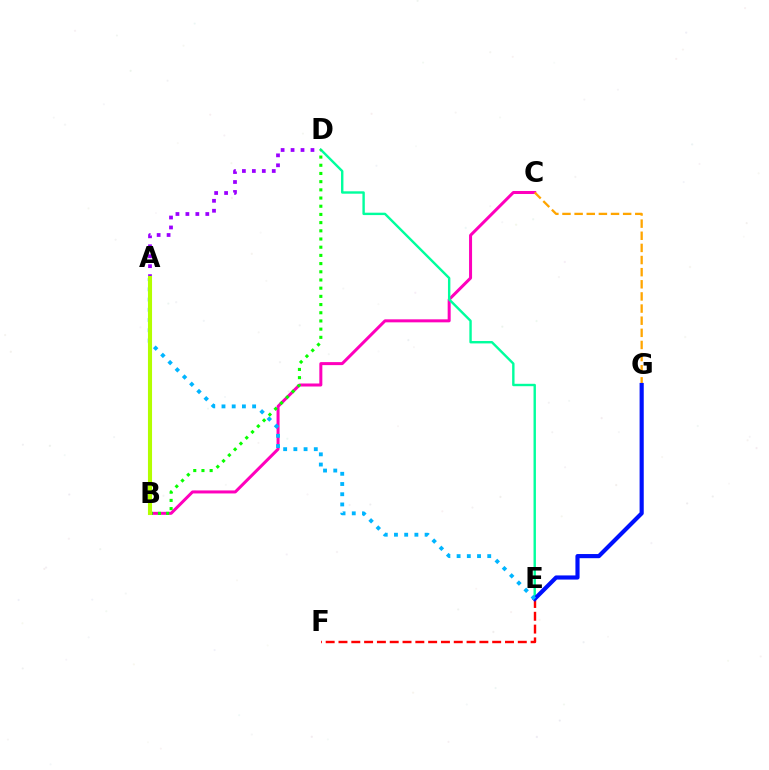{('A', 'D'): [{'color': '#9b00ff', 'line_style': 'dotted', 'thickness': 2.7}], ('B', 'C'): [{'color': '#ff00bd', 'line_style': 'solid', 'thickness': 2.17}], ('E', 'F'): [{'color': '#ff0000', 'line_style': 'dashed', 'thickness': 1.74}], ('C', 'G'): [{'color': '#ffa500', 'line_style': 'dashed', 'thickness': 1.65}], ('D', 'E'): [{'color': '#00ff9d', 'line_style': 'solid', 'thickness': 1.73}], ('E', 'G'): [{'color': '#0010ff', 'line_style': 'solid', 'thickness': 2.99}], ('A', 'E'): [{'color': '#00b5ff', 'line_style': 'dotted', 'thickness': 2.77}], ('B', 'D'): [{'color': '#08ff00', 'line_style': 'dotted', 'thickness': 2.23}], ('A', 'B'): [{'color': '#b3ff00', 'line_style': 'solid', 'thickness': 2.95}]}